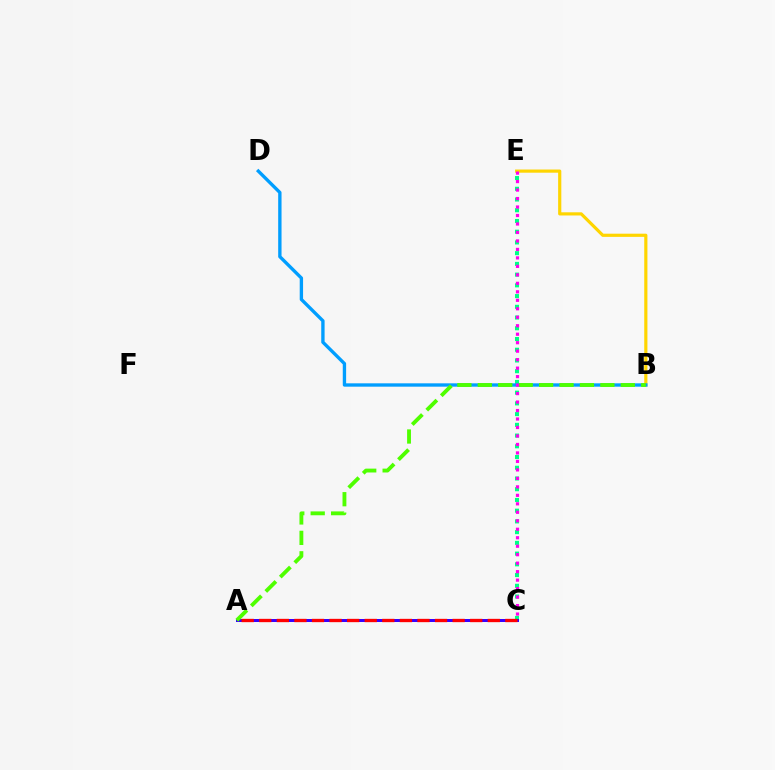{('C', 'E'): [{'color': '#00ff86', 'line_style': 'dotted', 'thickness': 2.92}, {'color': '#ff00ed', 'line_style': 'dotted', 'thickness': 2.3}], ('A', 'C'): [{'color': '#3700ff', 'line_style': 'solid', 'thickness': 2.16}, {'color': '#ff0000', 'line_style': 'dashed', 'thickness': 2.39}], ('B', 'E'): [{'color': '#ffd500', 'line_style': 'solid', 'thickness': 2.29}], ('B', 'D'): [{'color': '#009eff', 'line_style': 'solid', 'thickness': 2.41}], ('A', 'B'): [{'color': '#4fff00', 'line_style': 'dashed', 'thickness': 2.78}]}